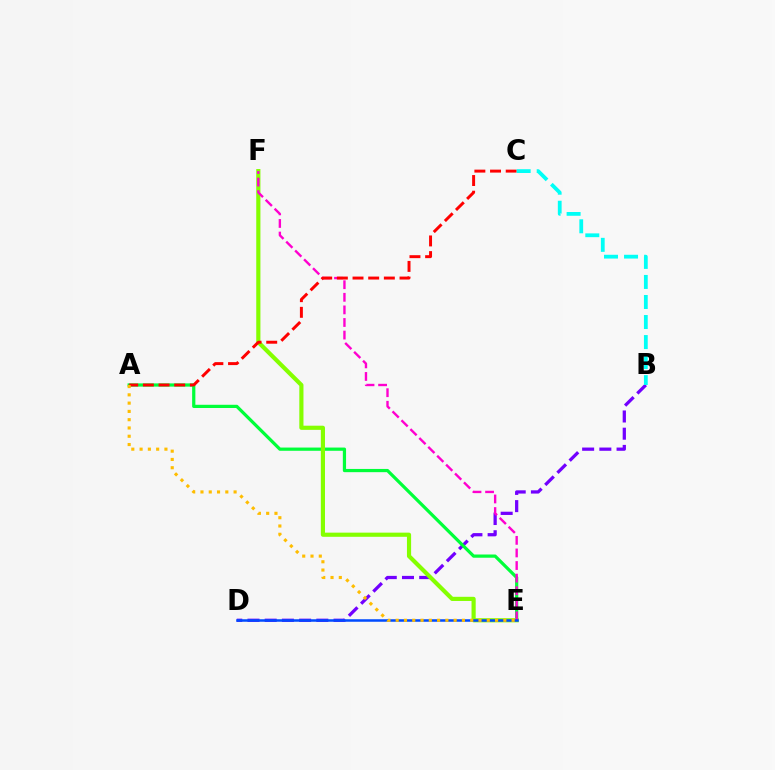{('B', 'D'): [{'color': '#7200ff', 'line_style': 'dashed', 'thickness': 2.34}], ('A', 'E'): [{'color': '#00ff39', 'line_style': 'solid', 'thickness': 2.32}, {'color': '#ffbd00', 'line_style': 'dotted', 'thickness': 2.25}], ('E', 'F'): [{'color': '#84ff00', 'line_style': 'solid', 'thickness': 2.99}, {'color': '#ff00cf', 'line_style': 'dashed', 'thickness': 1.71}], ('A', 'C'): [{'color': '#ff0000', 'line_style': 'dashed', 'thickness': 2.13}], ('D', 'E'): [{'color': '#004bff', 'line_style': 'solid', 'thickness': 1.81}], ('B', 'C'): [{'color': '#00fff6', 'line_style': 'dashed', 'thickness': 2.72}]}